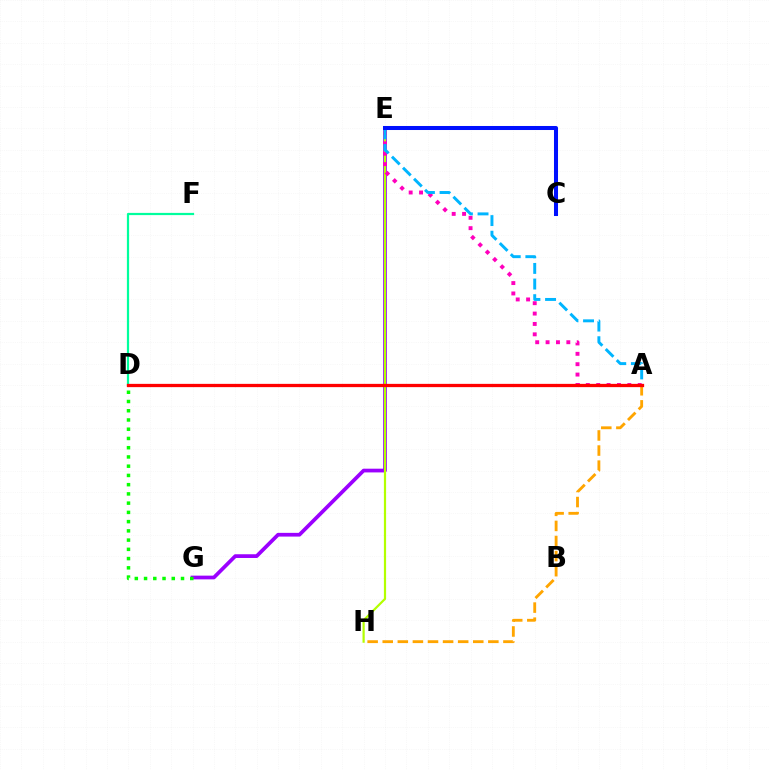{('D', 'F'): [{'color': '#00ff9d', 'line_style': 'solid', 'thickness': 1.6}], ('A', 'H'): [{'color': '#ffa500', 'line_style': 'dashed', 'thickness': 2.05}], ('E', 'G'): [{'color': '#9b00ff', 'line_style': 'solid', 'thickness': 2.68}], ('E', 'H'): [{'color': '#b3ff00', 'line_style': 'solid', 'thickness': 1.58}], ('A', 'E'): [{'color': '#ff00bd', 'line_style': 'dotted', 'thickness': 2.82}, {'color': '#00b5ff', 'line_style': 'dashed', 'thickness': 2.12}], ('A', 'D'): [{'color': '#ff0000', 'line_style': 'solid', 'thickness': 2.36}], ('D', 'G'): [{'color': '#08ff00', 'line_style': 'dotted', 'thickness': 2.51}], ('C', 'E'): [{'color': '#0010ff', 'line_style': 'solid', 'thickness': 2.91}]}